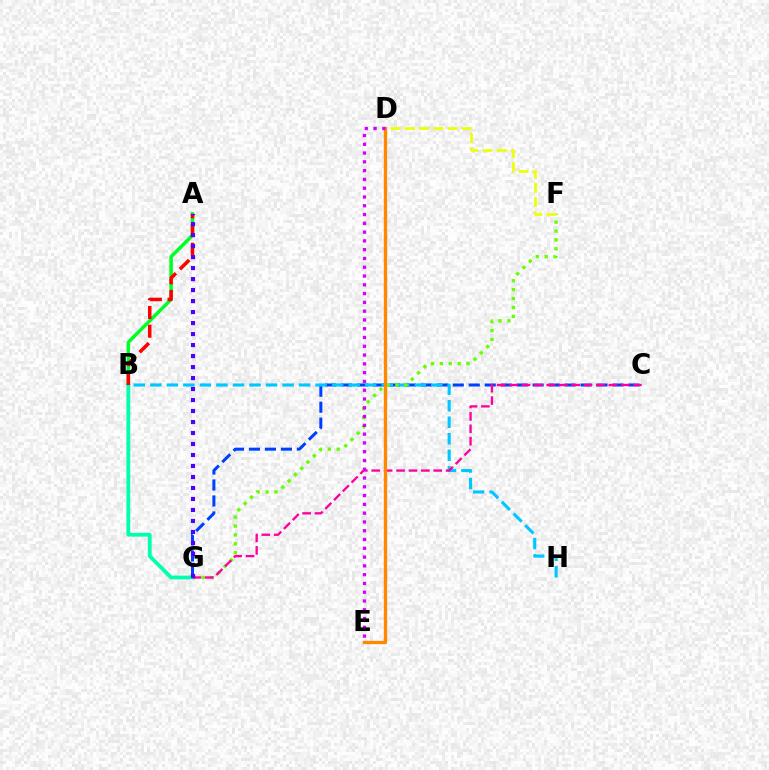{('A', 'B'): [{'color': '#00ff27', 'line_style': 'solid', 'thickness': 2.5}, {'color': '#ff0000', 'line_style': 'dashed', 'thickness': 2.54}], ('C', 'G'): [{'color': '#003fff', 'line_style': 'dashed', 'thickness': 2.17}, {'color': '#ff00a0', 'line_style': 'dashed', 'thickness': 1.69}], ('B', 'H'): [{'color': '#00c7ff', 'line_style': 'dashed', 'thickness': 2.25}], ('F', 'G'): [{'color': '#66ff00', 'line_style': 'dotted', 'thickness': 2.42}], ('D', 'F'): [{'color': '#eeff00', 'line_style': 'dashed', 'thickness': 1.93}], ('B', 'G'): [{'color': '#00ffaf', 'line_style': 'solid', 'thickness': 2.73}], ('A', 'G'): [{'color': '#4f00ff', 'line_style': 'dotted', 'thickness': 2.99}], ('D', 'E'): [{'color': '#ff8800', 'line_style': 'solid', 'thickness': 2.4}, {'color': '#d600ff', 'line_style': 'dotted', 'thickness': 2.39}]}